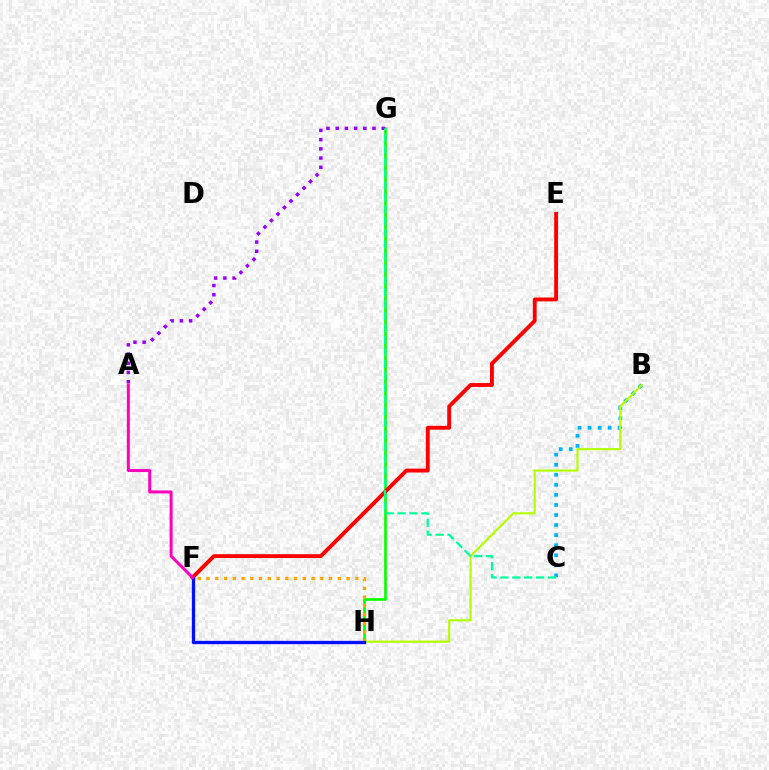{('B', 'C'): [{'color': '#00b5ff', 'line_style': 'dotted', 'thickness': 2.73}], ('G', 'H'): [{'color': '#08ff00', 'line_style': 'solid', 'thickness': 1.92}], ('F', 'H'): [{'color': '#ffa500', 'line_style': 'dotted', 'thickness': 2.38}, {'color': '#0010ff', 'line_style': 'solid', 'thickness': 2.38}], ('B', 'H'): [{'color': '#b3ff00', 'line_style': 'solid', 'thickness': 1.56}], ('E', 'F'): [{'color': '#ff0000', 'line_style': 'solid', 'thickness': 2.79}], ('A', 'G'): [{'color': '#9b00ff', 'line_style': 'dotted', 'thickness': 2.5}], ('A', 'F'): [{'color': '#ff00bd', 'line_style': 'solid', 'thickness': 2.16}], ('C', 'G'): [{'color': '#00ff9d', 'line_style': 'dashed', 'thickness': 1.61}]}